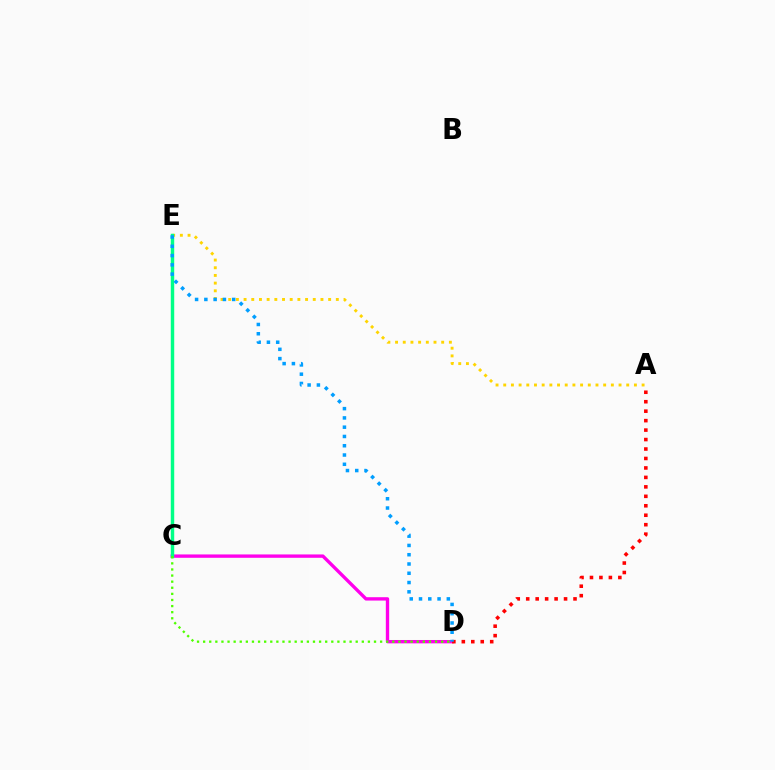{('C', 'D'): [{'color': '#ff00ed', 'line_style': 'solid', 'thickness': 2.41}, {'color': '#4fff00', 'line_style': 'dotted', 'thickness': 1.66}], ('C', 'E'): [{'color': '#3700ff', 'line_style': 'dashed', 'thickness': 1.95}, {'color': '#00ff86', 'line_style': 'solid', 'thickness': 2.47}], ('A', 'E'): [{'color': '#ffd500', 'line_style': 'dotted', 'thickness': 2.09}], ('A', 'D'): [{'color': '#ff0000', 'line_style': 'dotted', 'thickness': 2.57}], ('D', 'E'): [{'color': '#009eff', 'line_style': 'dotted', 'thickness': 2.52}]}